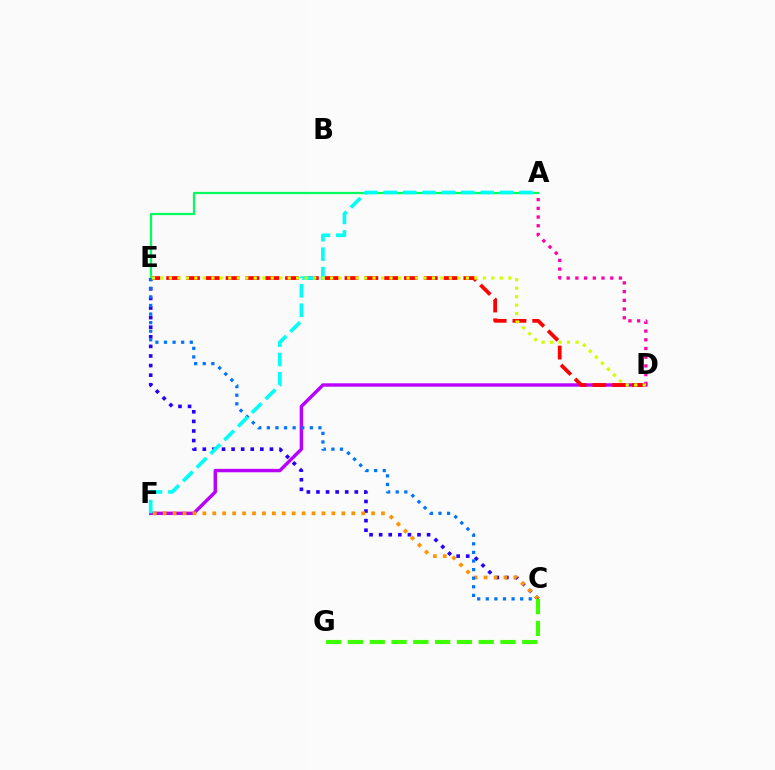{('C', 'E'): [{'color': '#2500ff', 'line_style': 'dotted', 'thickness': 2.61}, {'color': '#0074ff', 'line_style': 'dotted', 'thickness': 2.33}], ('D', 'F'): [{'color': '#b900ff', 'line_style': 'solid', 'thickness': 2.46}], ('D', 'E'): [{'color': '#ff0000', 'line_style': 'dashed', 'thickness': 2.69}, {'color': '#d1ff00', 'line_style': 'dotted', 'thickness': 2.31}], ('C', 'F'): [{'color': '#ff9400', 'line_style': 'dotted', 'thickness': 2.7}], ('A', 'D'): [{'color': '#ff00ac', 'line_style': 'dotted', 'thickness': 2.37}], ('A', 'E'): [{'color': '#00ff5c', 'line_style': 'solid', 'thickness': 1.61}], ('C', 'G'): [{'color': '#3dff00', 'line_style': 'dashed', 'thickness': 2.96}], ('A', 'F'): [{'color': '#00fff6', 'line_style': 'dashed', 'thickness': 2.64}]}